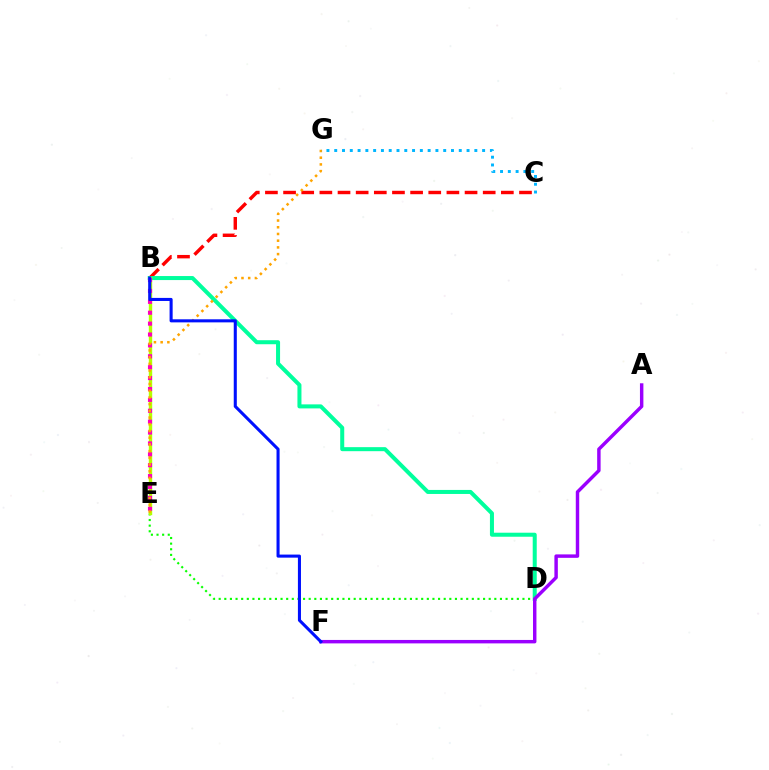{('B', 'C'): [{'color': '#ff0000', 'line_style': 'dashed', 'thickness': 2.47}], ('B', 'D'): [{'color': '#00ff9d', 'line_style': 'solid', 'thickness': 2.9}], ('D', 'E'): [{'color': '#08ff00', 'line_style': 'dotted', 'thickness': 1.53}], ('B', 'E'): [{'color': '#b3ff00', 'line_style': 'solid', 'thickness': 2.45}, {'color': '#ff00bd', 'line_style': 'dotted', 'thickness': 2.96}], ('E', 'G'): [{'color': '#ffa500', 'line_style': 'dotted', 'thickness': 1.82}], ('A', 'F'): [{'color': '#9b00ff', 'line_style': 'solid', 'thickness': 2.48}], ('B', 'F'): [{'color': '#0010ff', 'line_style': 'solid', 'thickness': 2.21}], ('C', 'G'): [{'color': '#00b5ff', 'line_style': 'dotted', 'thickness': 2.11}]}